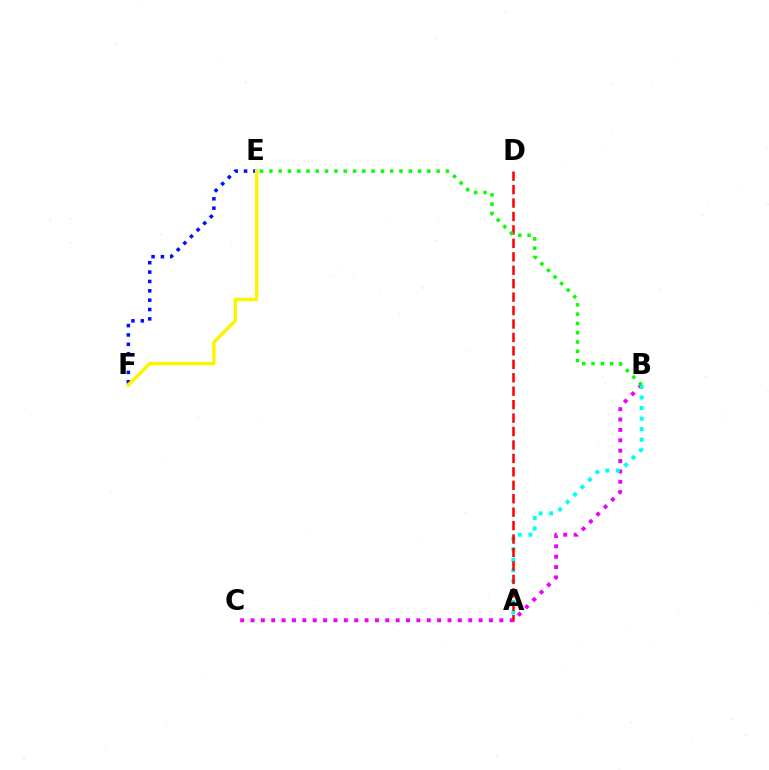{('B', 'C'): [{'color': '#ee00ff', 'line_style': 'dotted', 'thickness': 2.82}], ('A', 'B'): [{'color': '#00fff6', 'line_style': 'dotted', 'thickness': 2.87}], ('A', 'D'): [{'color': '#ff0000', 'line_style': 'dashed', 'thickness': 1.83}], ('E', 'F'): [{'color': '#0010ff', 'line_style': 'dotted', 'thickness': 2.54}, {'color': '#fcf500', 'line_style': 'solid', 'thickness': 2.5}], ('B', 'E'): [{'color': '#08ff00', 'line_style': 'dotted', 'thickness': 2.52}]}